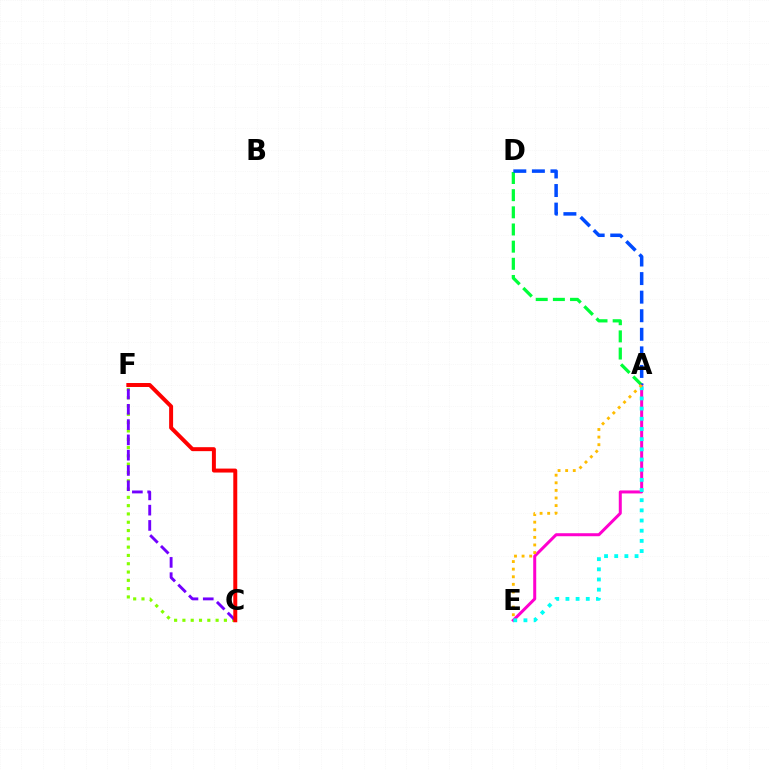{('A', 'E'): [{'color': '#ff00cf', 'line_style': 'solid', 'thickness': 2.17}, {'color': '#00fff6', 'line_style': 'dotted', 'thickness': 2.76}, {'color': '#ffbd00', 'line_style': 'dotted', 'thickness': 2.06}], ('A', 'D'): [{'color': '#00ff39', 'line_style': 'dashed', 'thickness': 2.33}, {'color': '#004bff', 'line_style': 'dashed', 'thickness': 2.52}], ('C', 'F'): [{'color': '#84ff00', 'line_style': 'dotted', 'thickness': 2.25}, {'color': '#7200ff', 'line_style': 'dashed', 'thickness': 2.08}, {'color': '#ff0000', 'line_style': 'solid', 'thickness': 2.86}]}